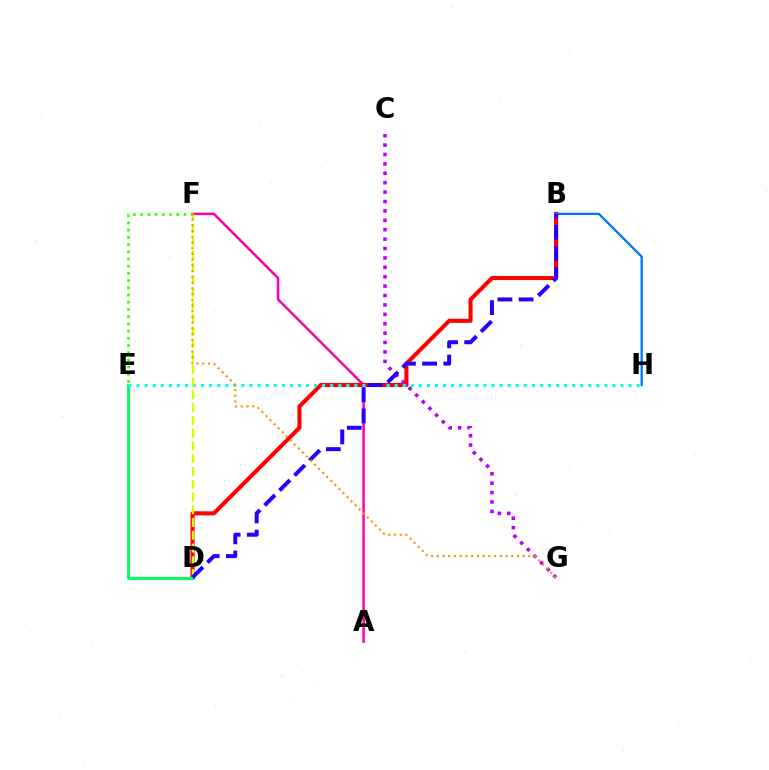{('A', 'F'): [{'color': '#ff00ac', 'line_style': 'solid', 'thickness': 1.82}], ('B', 'D'): [{'color': '#ff0000', 'line_style': 'solid', 'thickness': 2.93}, {'color': '#2500ff', 'line_style': 'dashed', 'thickness': 2.88}], ('D', 'E'): [{'color': '#00ff5c', 'line_style': 'solid', 'thickness': 2.13}], ('E', 'H'): [{'color': '#00fff6', 'line_style': 'dotted', 'thickness': 2.19}], ('D', 'F'): [{'color': '#d1ff00', 'line_style': 'dashed', 'thickness': 1.73}], ('E', 'F'): [{'color': '#3dff00', 'line_style': 'dotted', 'thickness': 1.96}], ('C', 'G'): [{'color': '#b900ff', 'line_style': 'dotted', 'thickness': 2.55}], ('B', 'H'): [{'color': '#0074ff', 'line_style': 'solid', 'thickness': 1.64}], ('F', 'G'): [{'color': '#ff9400', 'line_style': 'dotted', 'thickness': 1.56}]}